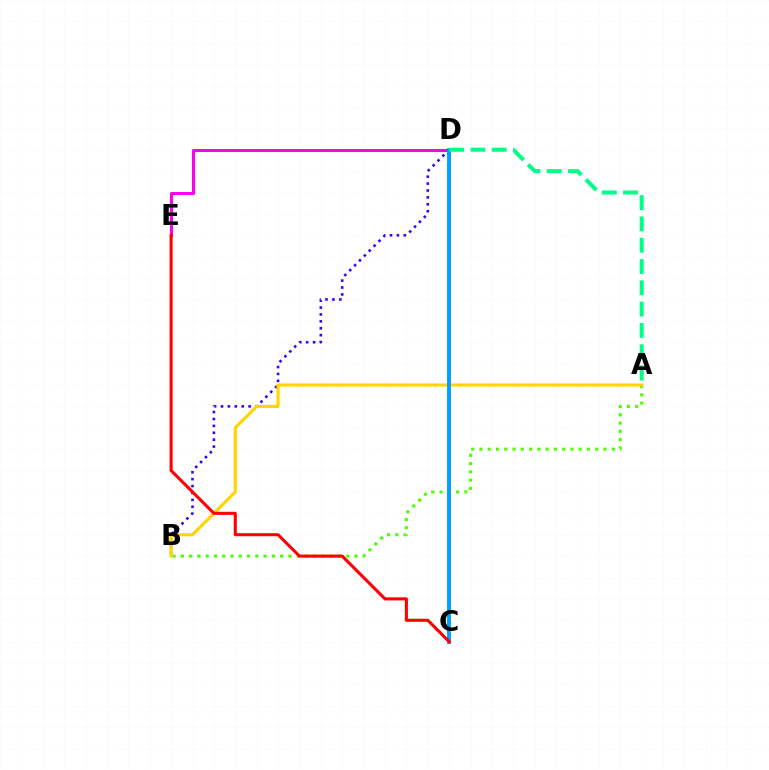{('A', 'B'): [{'color': '#4fff00', 'line_style': 'dotted', 'thickness': 2.25}, {'color': '#ffd500', 'line_style': 'solid', 'thickness': 2.27}], ('D', 'E'): [{'color': '#ff00ed', 'line_style': 'solid', 'thickness': 2.2}], ('B', 'D'): [{'color': '#3700ff', 'line_style': 'dotted', 'thickness': 1.88}], ('C', 'D'): [{'color': '#009eff', 'line_style': 'solid', 'thickness': 2.79}], ('A', 'D'): [{'color': '#00ff86', 'line_style': 'dashed', 'thickness': 2.89}], ('C', 'E'): [{'color': '#ff0000', 'line_style': 'solid', 'thickness': 2.21}]}